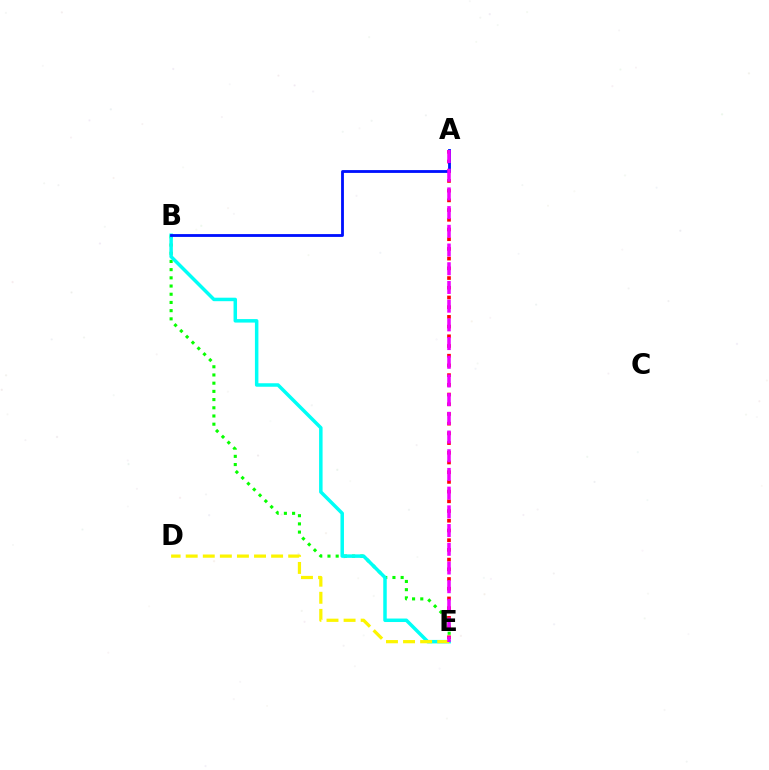{('B', 'E'): [{'color': '#08ff00', 'line_style': 'dotted', 'thickness': 2.23}, {'color': '#00fff6', 'line_style': 'solid', 'thickness': 2.51}], ('A', 'E'): [{'color': '#ff0000', 'line_style': 'dotted', 'thickness': 2.64}, {'color': '#ee00ff', 'line_style': 'dashed', 'thickness': 2.54}], ('A', 'B'): [{'color': '#0010ff', 'line_style': 'solid', 'thickness': 2.03}], ('D', 'E'): [{'color': '#fcf500', 'line_style': 'dashed', 'thickness': 2.32}]}